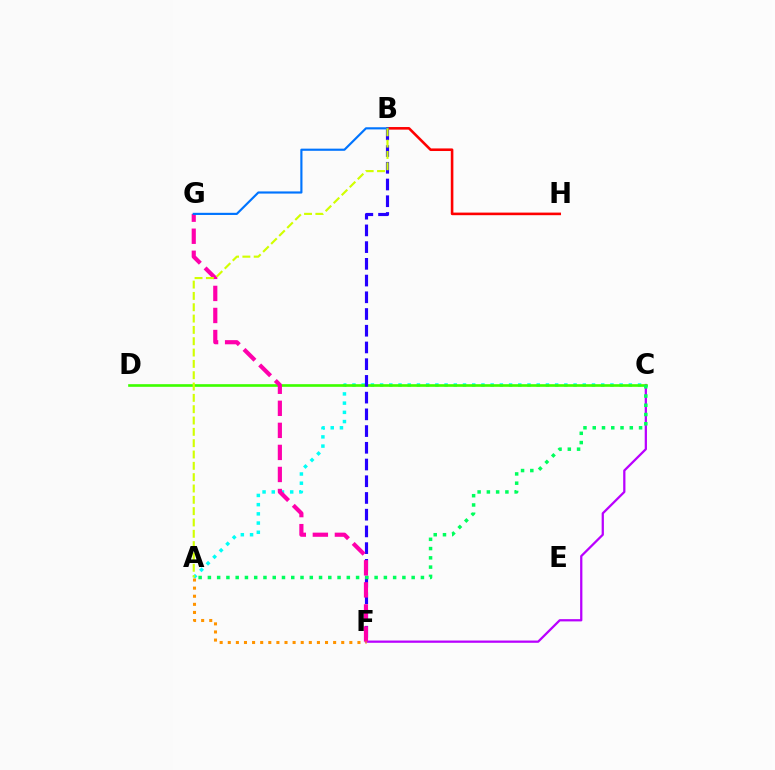{('A', 'C'): [{'color': '#00fff6', 'line_style': 'dotted', 'thickness': 2.5}, {'color': '#00ff5c', 'line_style': 'dotted', 'thickness': 2.52}], ('C', 'F'): [{'color': '#b900ff', 'line_style': 'solid', 'thickness': 1.62}], ('C', 'D'): [{'color': '#3dff00', 'line_style': 'solid', 'thickness': 1.91}], ('B', 'F'): [{'color': '#2500ff', 'line_style': 'dashed', 'thickness': 2.27}], ('F', 'G'): [{'color': '#ff00ac', 'line_style': 'dashed', 'thickness': 3.0}], ('A', 'F'): [{'color': '#ff9400', 'line_style': 'dotted', 'thickness': 2.2}], ('B', 'H'): [{'color': '#ff0000', 'line_style': 'solid', 'thickness': 1.86}], ('B', 'G'): [{'color': '#0074ff', 'line_style': 'solid', 'thickness': 1.55}], ('A', 'B'): [{'color': '#d1ff00', 'line_style': 'dashed', 'thickness': 1.54}]}